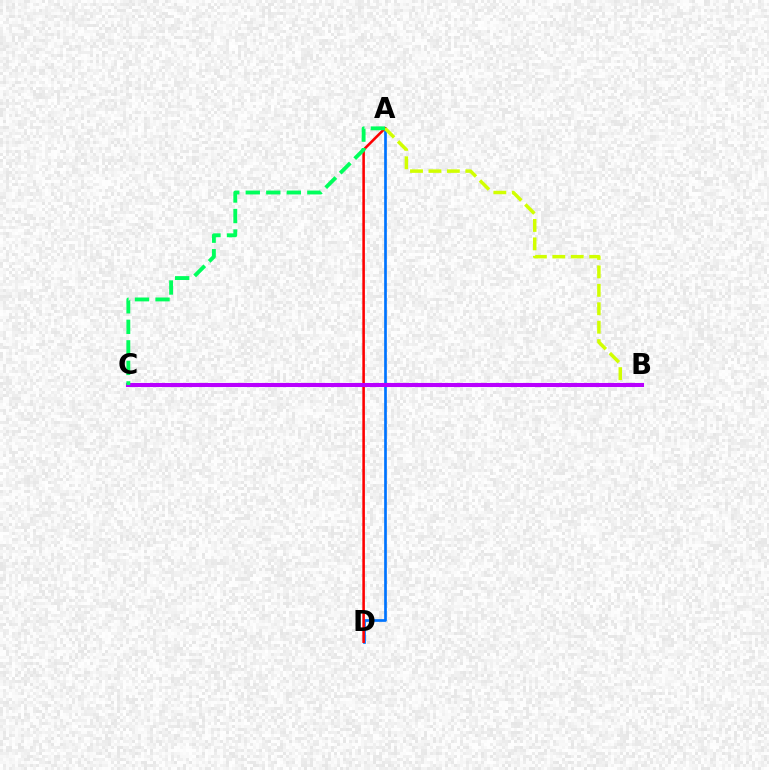{('A', 'D'): [{'color': '#0074ff', 'line_style': 'solid', 'thickness': 1.94}, {'color': '#ff0000', 'line_style': 'solid', 'thickness': 1.85}], ('A', 'B'): [{'color': '#d1ff00', 'line_style': 'dashed', 'thickness': 2.5}], ('B', 'C'): [{'color': '#b900ff', 'line_style': 'solid', 'thickness': 2.92}], ('A', 'C'): [{'color': '#00ff5c', 'line_style': 'dashed', 'thickness': 2.79}]}